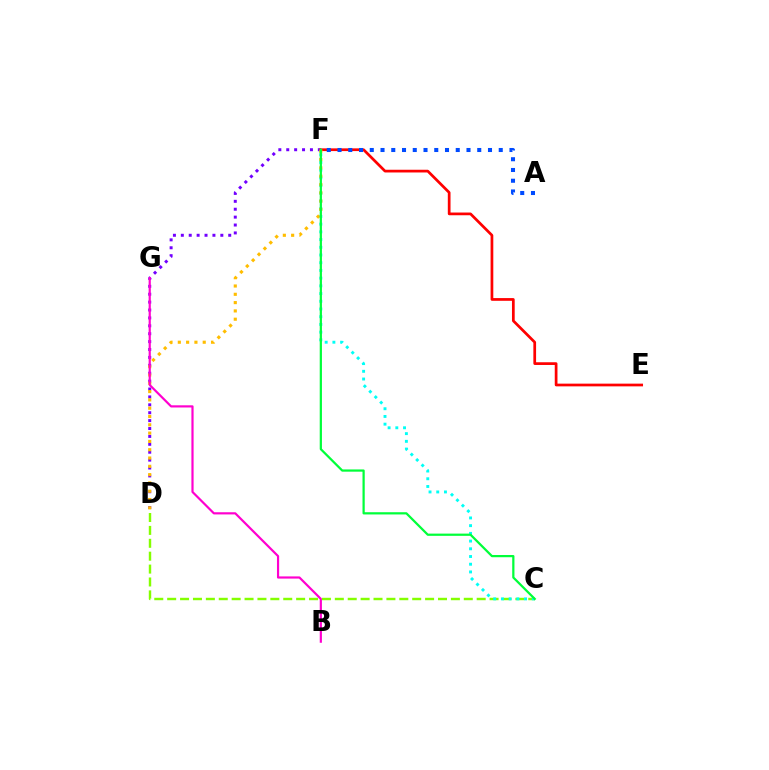{('C', 'D'): [{'color': '#84ff00', 'line_style': 'dashed', 'thickness': 1.75}], ('D', 'F'): [{'color': '#7200ff', 'line_style': 'dotted', 'thickness': 2.15}, {'color': '#ffbd00', 'line_style': 'dotted', 'thickness': 2.26}], ('C', 'F'): [{'color': '#00fff6', 'line_style': 'dotted', 'thickness': 2.1}, {'color': '#00ff39', 'line_style': 'solid', 'thickness': 1.61}], ('E', 'F'): [{'color': '#ff0000', 'line_style': 'solid', 'thickness': 1.96}], ('A', 'F'): [{'color': '#004bff', 'line_style': 'dotted', 'thickness': 2.92}], ('B', 'G'): [{'color': '#ff00cf', 'line_style': 'solid', 'thickness': 1.57}]}